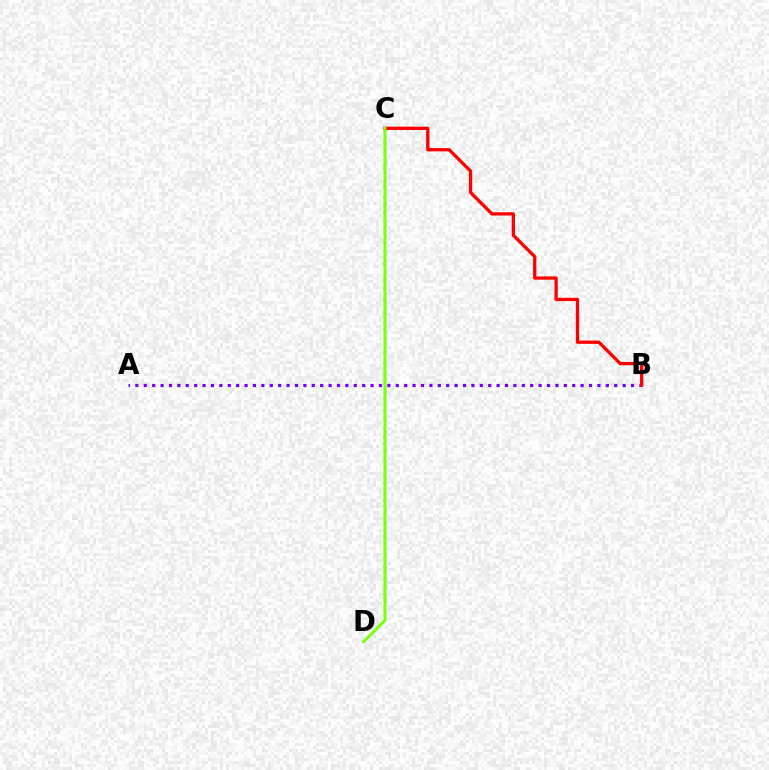{('A', 'B'): [{'color': '#7200ff', 'line_style': 'dotted', 'thickness': 2.28}], ('C', 'D'): [{'color': '#00fff6', 'line_style': 'solid', 'thickness': 1.77}, {'color': '#84ff00', 'line_style': 'solid', 'thickness': 2.03}], ('B', 'C'): [{'color': '#ff0000', 'line_style': 'solid', 'thickness': 2.37}]}